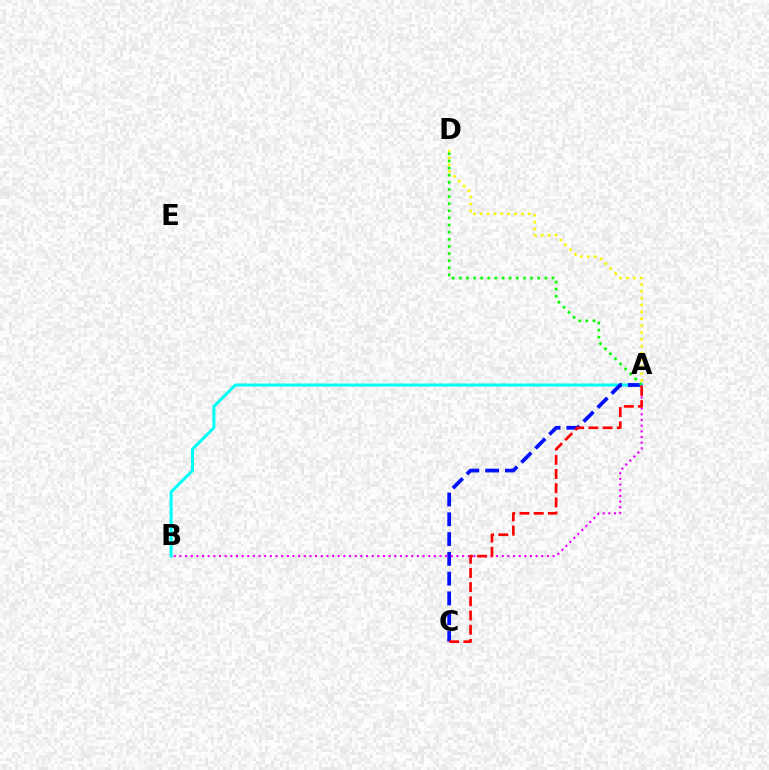{('A', 'B'): [{'color': '#00fff6', 'line_style': 'solid', 'thickness': 2.17}, {'color': '#ee00ff', 'line_style': 'dotted', 'thickness': 1.54}], ('A', 'D'): [{'color': '#fcf500', 'line_style': 'dotted', 'thickness': 1.87}, {'color': '#08ff00', 'line_style': 'dotted', 'thickness': 1.94}], ('A', 'C'): [{'color': '#0010ff', 'line_style': 'dashed', 'thickness': 2.69}, {'color': '#ff0000', 'line_style': 'dashed', 'thickness': 1.93}]}